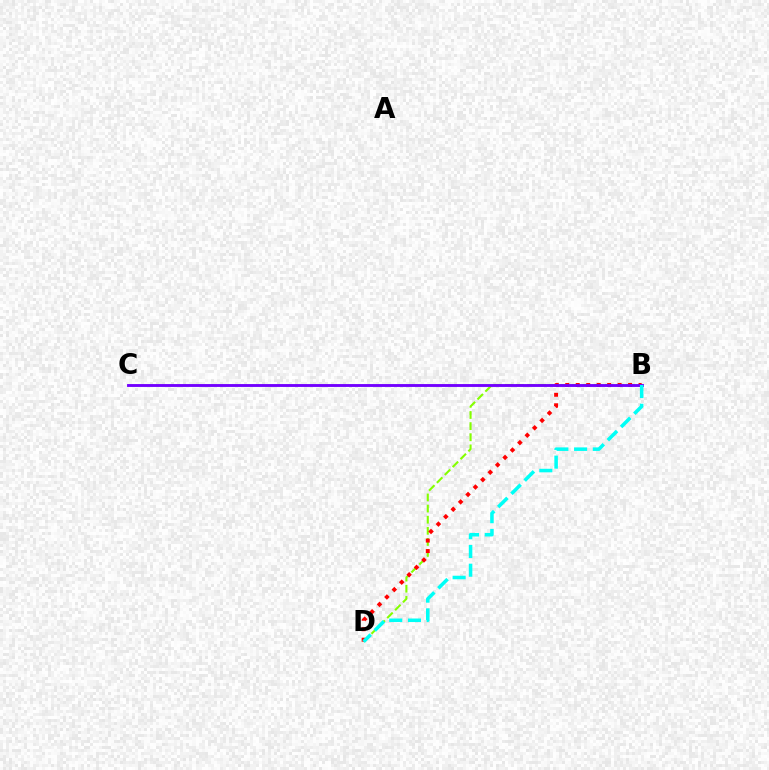{('B', 'D'): [{'color': '#84ff00', 'line_style': 'dashed', 'thickness': 1.51}, {'color': '#ff0000', 'line_style': 'dotted', 'thickness': 2.85}, {'color': '#00fff6', 'line_style': 'dashed', 'thickness': 2.54}], ('B', 'C'): [{'color': '#7200ff', 'line_style': 'solid', 'thickness': 2.06}]}